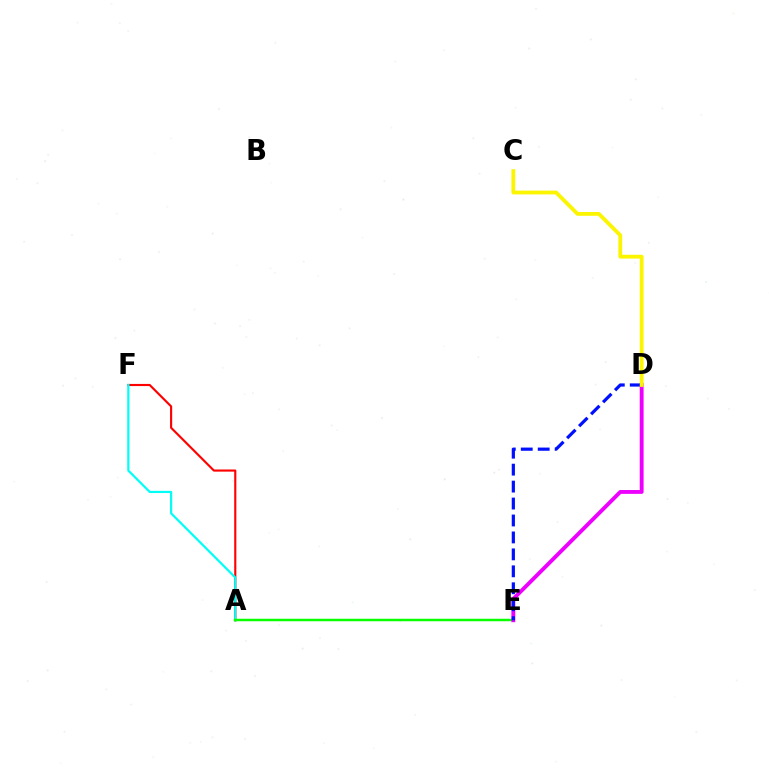{('A', 'F'): [{'color': '#ff0000', 'line_style': 'solid', 'thickness': 1.54}, {'color': '#00fff6', 'line_style': 'solid', 'thickness': 1.58}], ('A', 'E'): [{'color': '#08ff00', 'line_style': 'solid', 'thickness': 1.79}], ('D', 'E'): [{'color': '#ee00ff', 'line_style': 'solid', 'thickness': 2.78}, {'color': '#0010ff', 'line_style': 'dashed', 'thickness': 2.3}], ('C', 'D'): [{'color': '#fcf500', 'line_style': 'solid', 'thickness': 2.74}]}